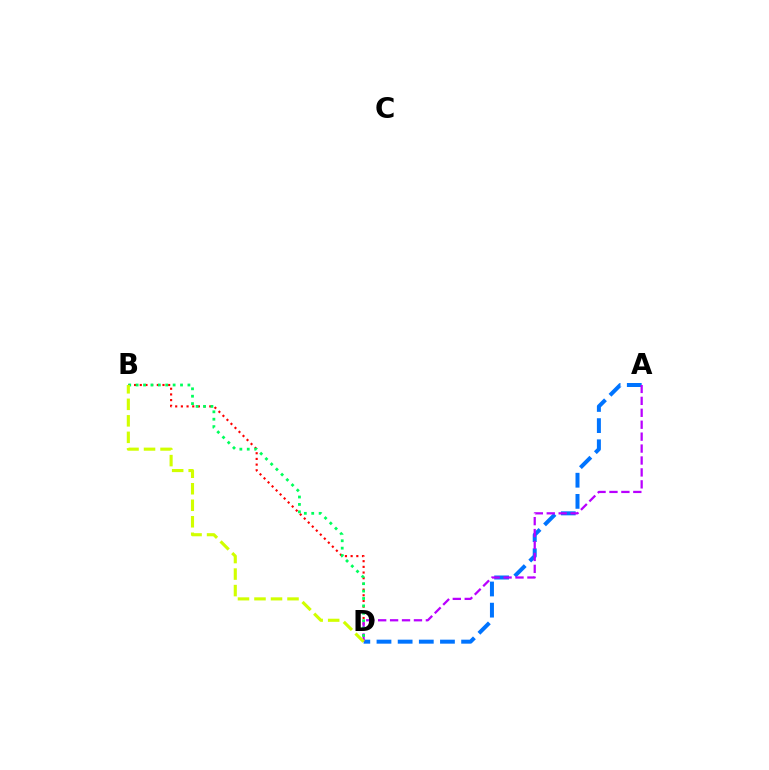{('B', 'D'): [{'color': '#ff0000', 'line_style': 'dotted', 'thickness': 1.54}, {'color': '#00ff5c', 'line_style': 'dotted', 'thickness': 2.01}, {'color': '#d1ff00', 'line_style': 'dashed', 'thickness': 2.24}], ('A', 'D'): [{'color': '#0074ff', 'line_style': 'dashed', 'thickness': 2.87}, {'color': '#b900ff', 'line_style': 'dashed', 'thickness': 1.62}]}